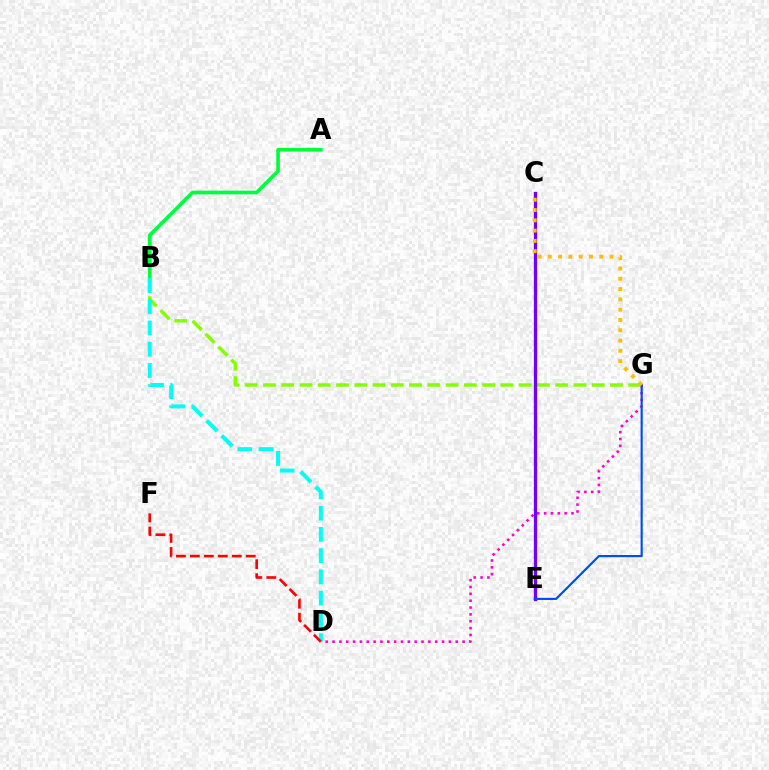{('D', 'G'): [{'color': '#ff00cf', 'line_style': 'dotted', 'thickness': 1.86}], ('A', 'B'): [{'color': '#00ff39', 'line_style': 'solid', 'thickness': 2.63}], ('B', 'G'): [{'color': '#84ff00', 'line_style': 'dashed', 'thickness': 2.48}], ('C', 'E'): [{'color': '#7200ff', 'line_style': 'solid', 'thickness': 2.38}], ('E', 'G'): [{'color': '#004bff', 'line_style': 'solid', 'thickness': 1.56}], ('B', 'D'): [{'color': '#00fff6', 'line_style': 'dashed', 'thickness': 2.89}], ('C', 'G'): [{'color': '#ffbd00', 'line_style': 'dotted', 'thickness': 2.79}], ('D', 'F'): [{'color': '#ff0000', 'line_style': 'dashed', 'thickness': 1.9}]}